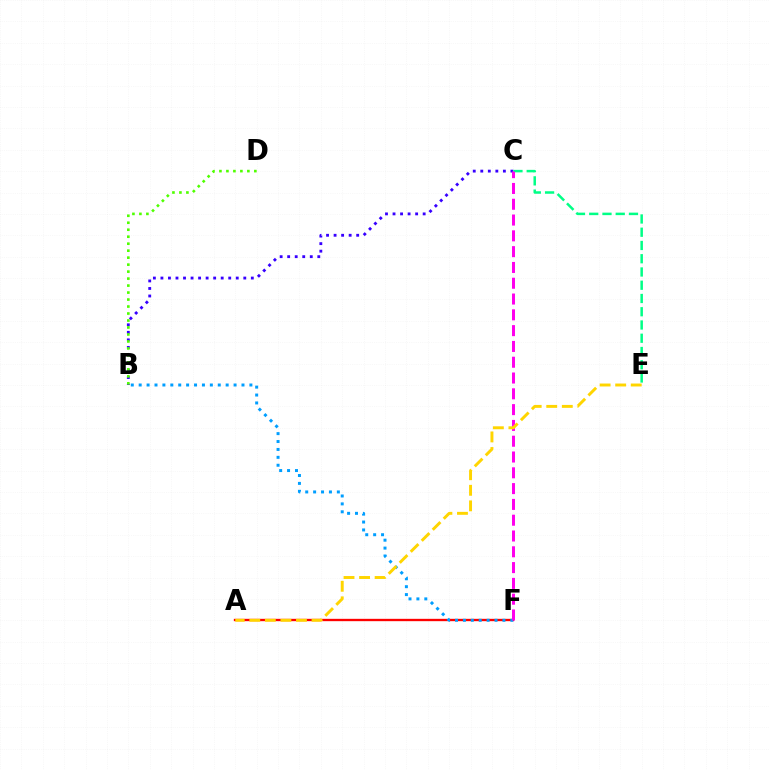{('A', 'F'): [{'color': '#ff0000', 'line_style': 'solid', 'thickness': 1.69}], ('B', 'C'): [{'color': '#3700ff', 'line_style': 'dotted', 'thickness': 2.05}], ('C', 'E'): [{'color': '#00ff86', 'line_style': 'dashed', 'thickness': 1.8}], ('B', 'D'): [{'color': '#4fff00', 'line_style': 'dotted', 'thickness': 1.9}], ('B', 'F'): [{'color': '#009eff', 'line_style': 'dotted', 'thickness': 2.15}], ('C', 'F'): [{'color': '#ff00ed', 'line_style': 'dashed', 'thickness': 2.15}], ('A', 'E'): [{'color': '#ffd500', 'line_style': 'dashed', 'thickness': 2.11}]}